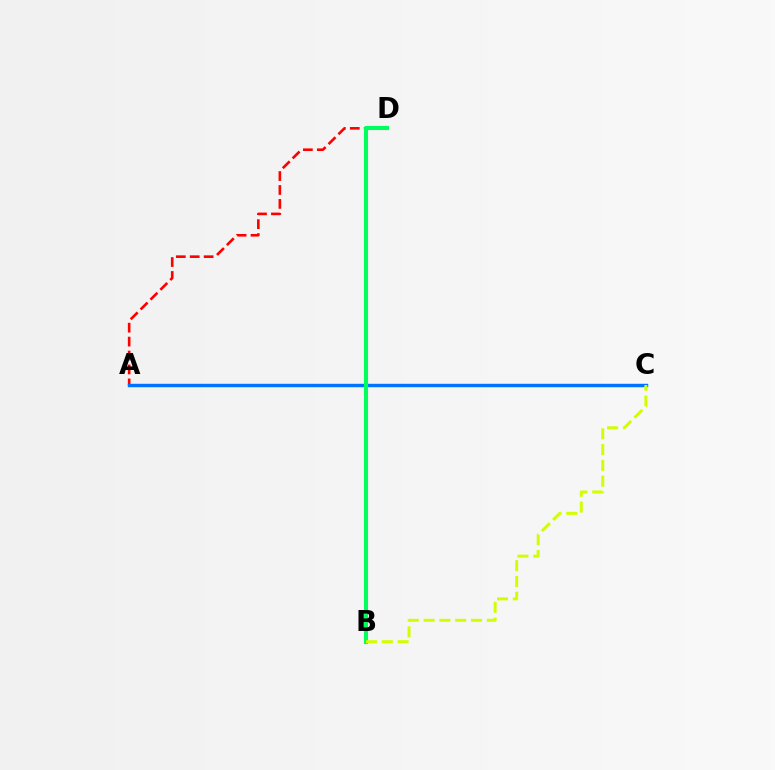{('A', 'D'): [{'color': '#ff0000', 'line_style': 'dashed', 'thickness': 1.89}], ('A', 'C'): [{'color': '#b900ff', 'line_style': 'solid', 'thickness': 2.07}, {'color': '#0074ff', 'line_style': 'solid', 'thickness': 2.47}], ('B', 'D'): [{'color': '#00ff5c', 'line_style': 'solid', 'thickness': 2.94}], ('B', 'C'): [{'color': '#d1ff00', 'line_style': 'dashed', 'thickness': 2.15}]}